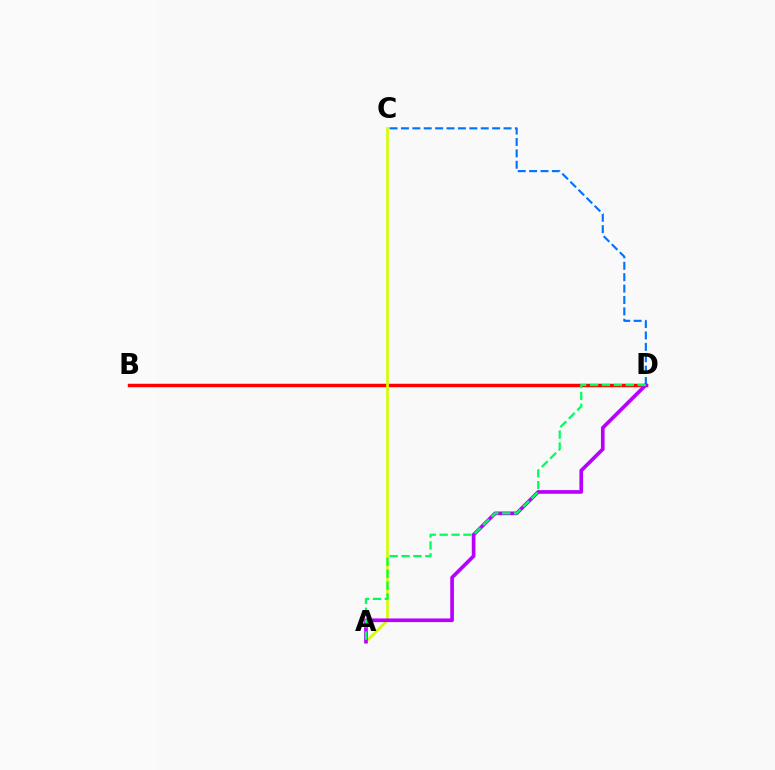{('C', 'D'): [{'color': '#0074ff', 'line_style': 'dashed', 'thickness': 1.55}], ('B', 'D'): [{'color': '#ff0000', 'line_style': 'solid', 'thickness': 2.5}], ('A', 'C'): [{'color': '#d1ff00', 'line_style': 'solid', 'thickness': 1.9}], ('A', 'D'): [{'color': '#b900ff', 'line_style': 'solid', 'thickness': 2.64}, {'color': '#00ff5c', 'line_style': 'dashed', 'thickness': 1.62}]}